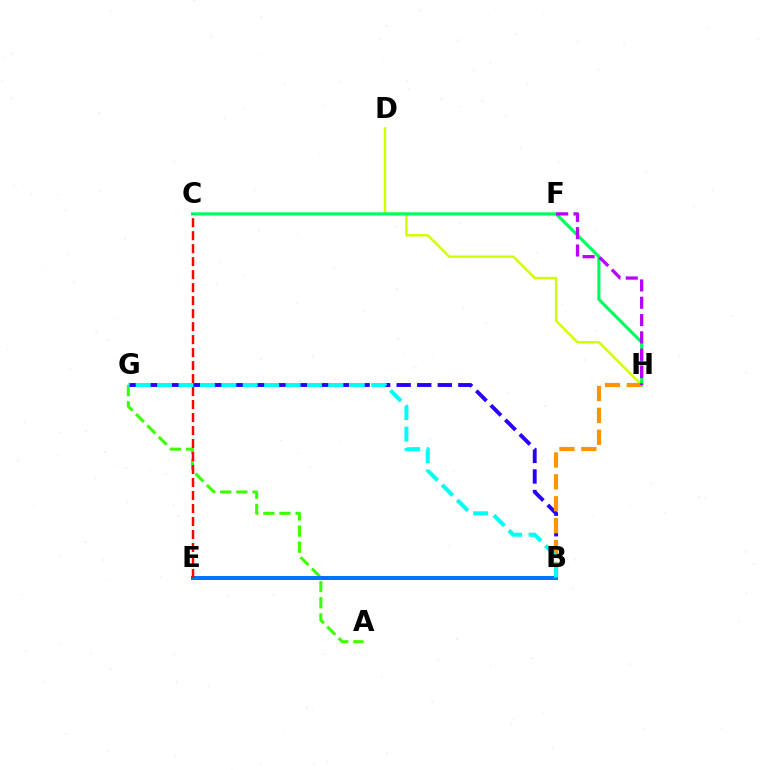{('D', 'H'): [{'color': '#d1ff00', 'line_style': 'solid', 'thickness': 1.76}], ('B', 'E'): [{'color': '#ff00ac', 'line_style': 'dotted', 'thickness': 1.96}, {'color': '#0074ff', 'line_style': 'solid', 'thickness': 2.88}], ('A', 'G'): [{'color': '#3dff00', 'line_style': 'dashed', 'thickness': 2.19}], ('C', 'H'): [{'color': '#00ff5c', 'line_style': 'solid', 'thickness': 2.24}], ('C', 'E'): [{'color': '#ff0000', 'line_style': 'dashed', 'thickness': 1.76}], ('B', 'G'): [{'color': '#2500ff', 'line_style': 'dashed', 'thickness': 2.79}, {'color': '#00fff6', 'line_style': 'dashed', 'thickness': 2.91}], ('B', 'H'): [{'color': '#ff9400', 'line_style': 'dashed', 'thickness': 2.98}], ('F', 'H'): [{'color': '#b900ff', 'line_style': 'dashed', 'thickness': 2.35}]}